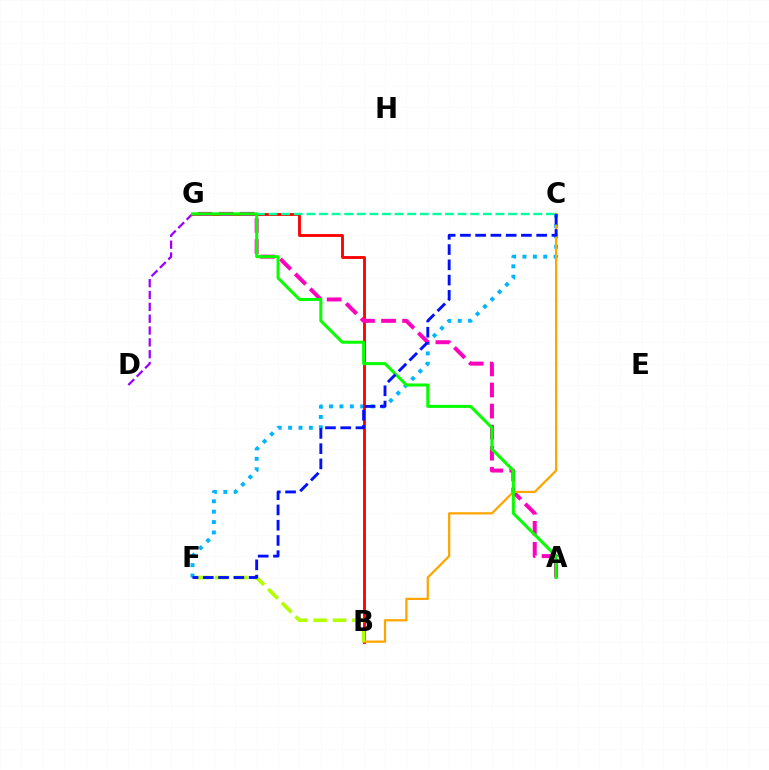{('C', 'F'): [{'color': '#00b5ff', 'line_style': 'dotted', 'thickness': 2.82}, {'color': '#0010ff', 'line_style': 'dashed', 'thickness': 2.07}], ('B', 'G'): [{'color': '#ff0000', 'line_style': 'solid', 'thickness': 2.05}], ('C', 'G'): [{'color': '#00ff9d', 'line_style': 'dashed', 'thickness': 1.71}], ('A', 'G'): [{'color': '#ff00bd', 'line_style': 'dashed', 'thickness': 2.86}, {'color': '#08ff00', 'line_style': 'solid', 'thickness': 2.18}], ('D', 'G'): [{'color': '#9b00ff', 'line_style': 'dashed', 'thickness': 1.61}], ('B', 'C'): [{'color': '#ffa500', 'line_style': 'solid', 'thickness': 1.62}], ('B', 'F'): [{'color': '#b3ff00', 'line_style': 'dashed', 'thickness': 2.63}]}